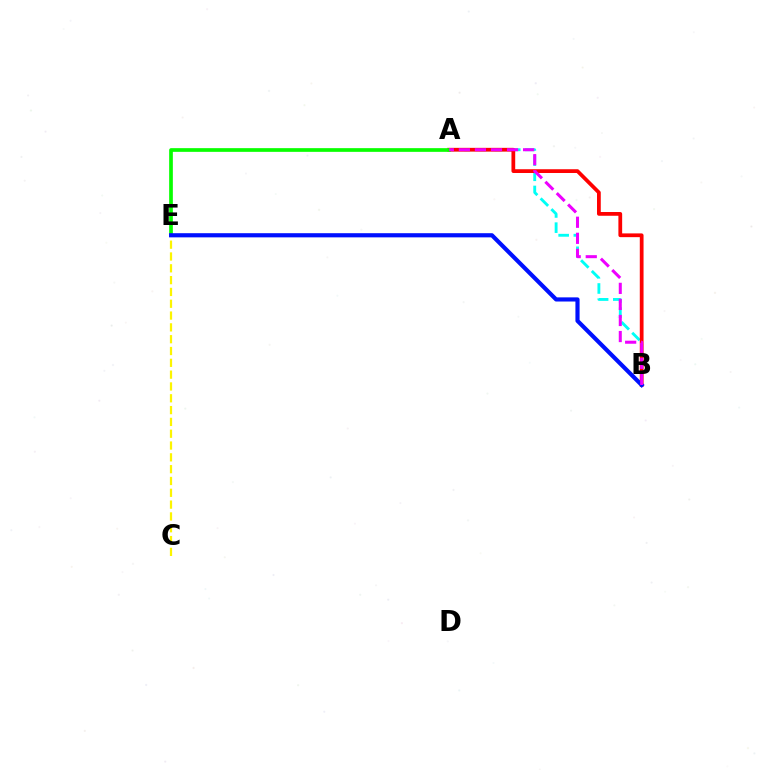{('A', 'B'): [{'color': '#00fff6', 'line_style': 'dashed', 'thickness': 2.06}, {'color': '#ff0000', 'line_style': 'solid', 'thickness': 2.71}, {'color': '#ee00ff', 'line_style': 'dashed', 'thickness': 2.18}], ('C', 'E'): [{'color': '#fcf500', 'line_style': 'dashed', 'thickness': 1.61}], ('A', 'E'): [{'color': '#08ff00', 'line_style': 'solid', 'thickness': 2.66}], ('B', 'E'): [{'color': '#0010ff', 'line_style': 'solid', 'thickness': 2.99}]}